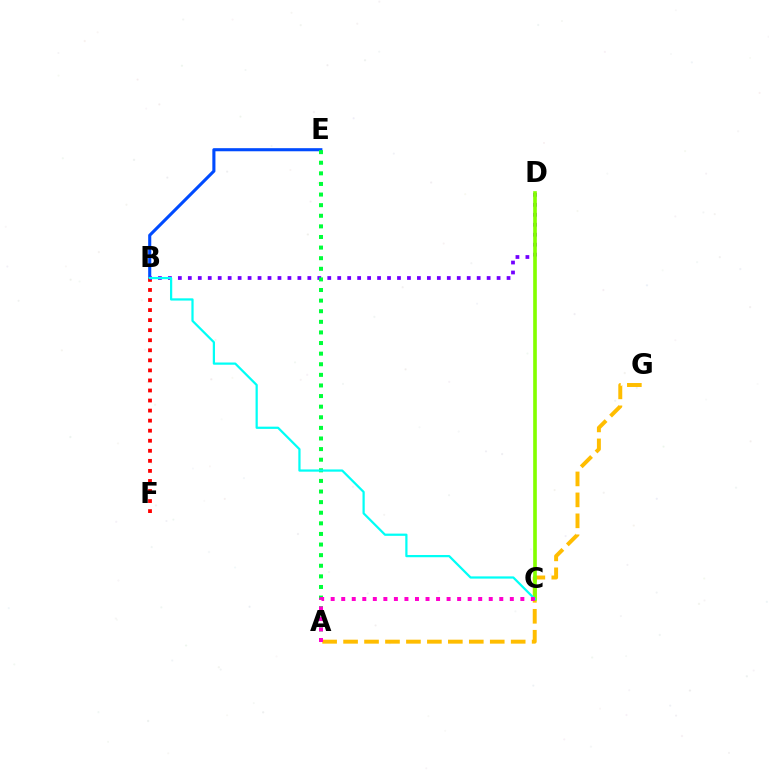{('B', 'E'): [{'color': '#004bff', 'line_style': 'solid', 'thickness': 2.23}], ('B', 'F'): [{'color': '#ff0000', 'line_style': 'dotted', 'thickness': 2.73}], ('A', 'G'): [{'color': '#ffbd00', 'line_style': 'dashed', 'thickness': 2.85}], ('B', 'D'): [{'color': '#7200ff', 'line_style': 'dotted', 'thickness': 2.71}], ('C', 'D'): [{'color': '#84ff00', 'line_style': 'solid', 'thickness': 2.63}], ('A', 'E'): [{'color': '#00ff39', 'line_style': 'dotted', 'thickness': 2.88}], ('B', 'C'): [{'color': '#00fff6', 'line_style': 'solid', 'thickness': 1.61}], ('A', 'C'): [{'color': '#ff00cf', 'line_style': 'dotted', 'thickness': 2.86}]}